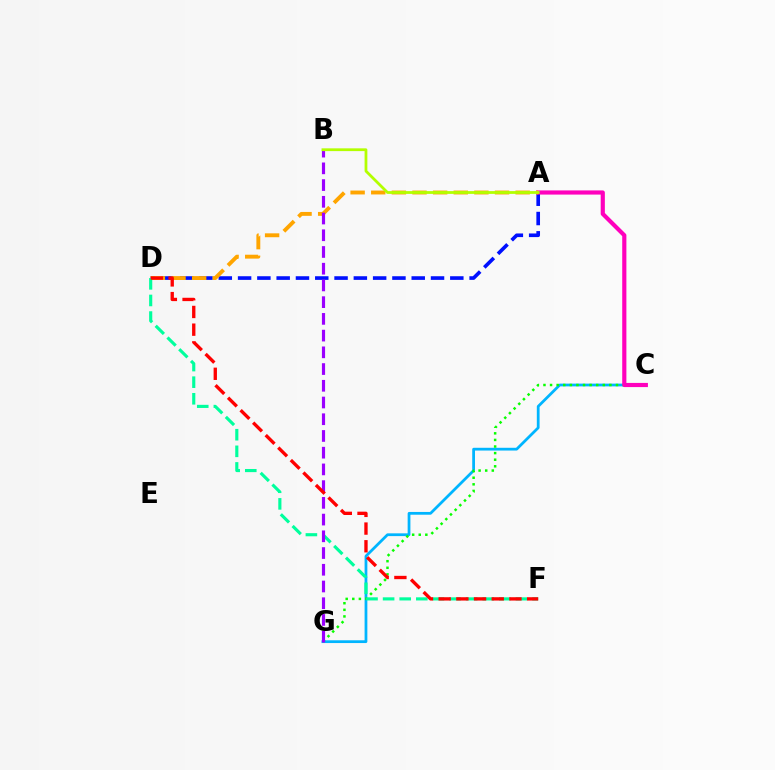{('C', 'G'): [{'color': '#00b5ff', 'line_style': 'solid', 'thickness': 1.99}, {'color': '#08ff00', 'line_style': 'dotted', 'thickness': 1.79}], ('A', 'D'): [{'color': '#0010ff', 'line_style': 'dashed', 'thickness': 2.62}, {'color': '#ffa500', 'line_style': 'dashed', 'thickness': 2.8}], ('A', 'C'): [{'color': '#ff00bd', 'line_style': 'solid', 'thickness': 3.0}], ('D', 'F'): [{'color': '#00ff9d', 'line_style': 'dashed', 'thickness': 2.26}, {'color': '#ff0000', 'line_style': 'dashed', 'thickness': 2.4}], ('B', 'G'): [{'color': '#9b00ff', 'line_style': 'dashed', 'thickness': 2.27}], ('A', 'B'): [{'color': '#b3ff00', 'line_style': 'solid', 'thickness': 2.0}]}